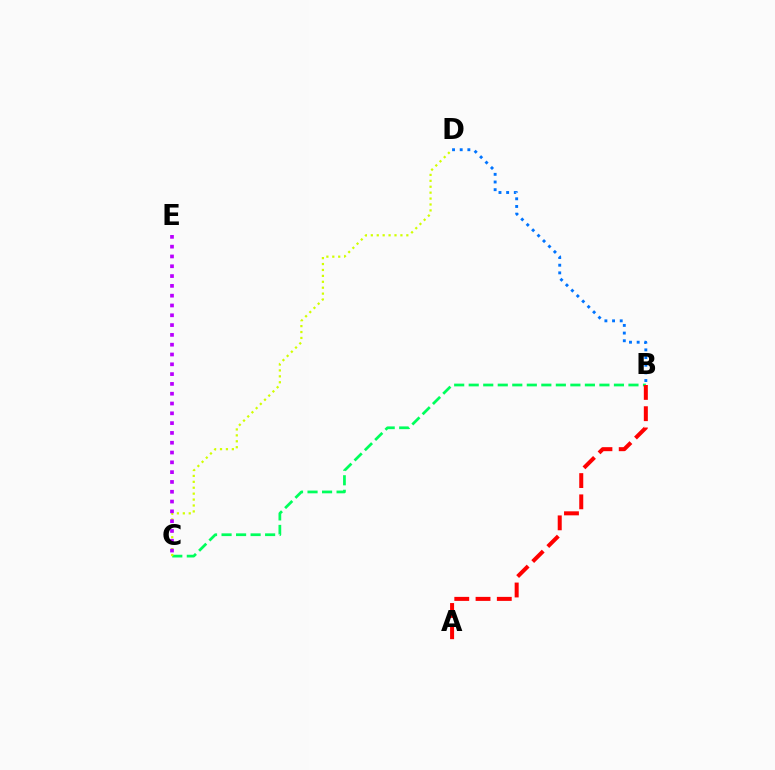{('B', 'C'): [{'color': '#00ff5c', 'line_style': 'dashed', 'thickness': 1.97}], ('A', 'B'): [{'color': '#ff0000', 'line_style': 'dashed', 'thickness': 2.89}], ('C', 'D'): [{'color': '#d1ff00', 'line_style': 'dotted', 'thickness': 1.61}], ('B', 'D'): [{'color': '#0074ff', 'line_style': 'dotted', 'thickness': 2.08}], ('C', 'E'): [{'color': '#b900ff', 'line_style': 'dotted', 'thickness': 2.66}]}